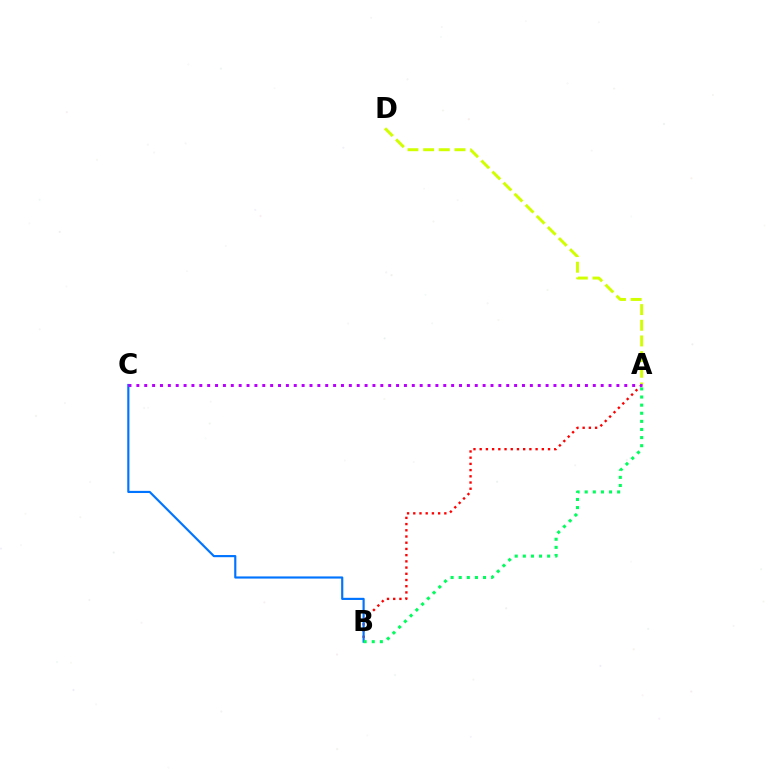{('A', 'D'): [{'color': '#d1ff00', 'line_style': 'dashed', 'thickness': 2.13}], ('A', 'B'): [{'color': '#ff0000', 'line_style': 'dotted', 'thickness': 1.69}, {'color': '#00ff5c', 'line_style': 'dotted', 'thickness': 2.2}], ('B', 'C'): [{'color': '#0074ff', 'line_style': 'solid', 'thickness': 1.55}], ('A', 'C'): [{'color': '#b900ff', 'line_style': 'dotted', 'thickness': 2.14}]}